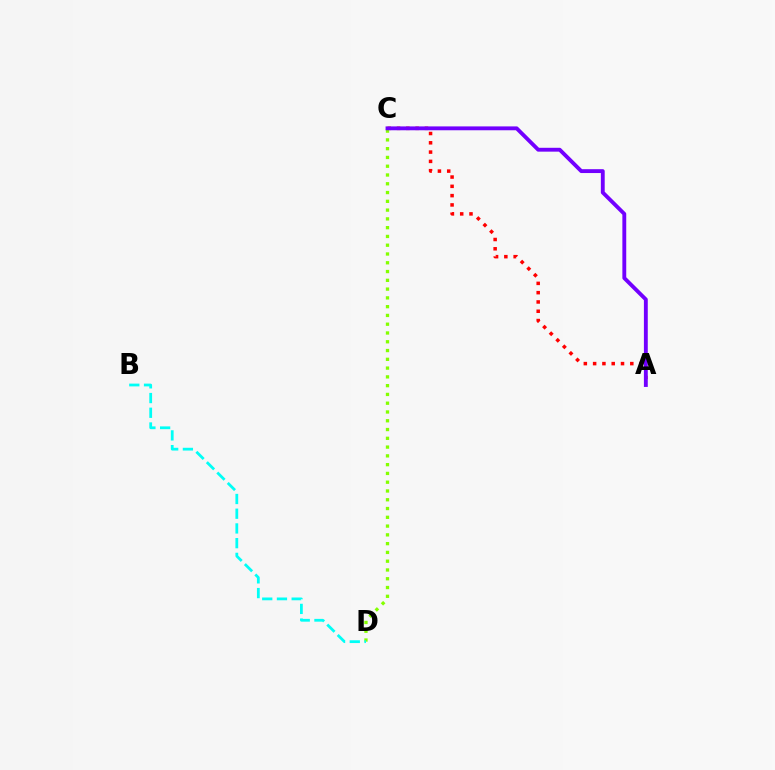{('A', 'C'): [{'color': '#ff0000', 'line_style': 'dotted', 'thickness': 2.53}, {'color': '#7200ff', 'line_style': 'solid', 'thickness': 2.78}], ('C', 'D'): [{'color': '#84ff00', 'line_style': 'dotted', 'thickness': 2.38}], ('B', 'D'): [{'color': '#00fff6', 'line_style': 'dashed', 'thickness': 2.0}]}